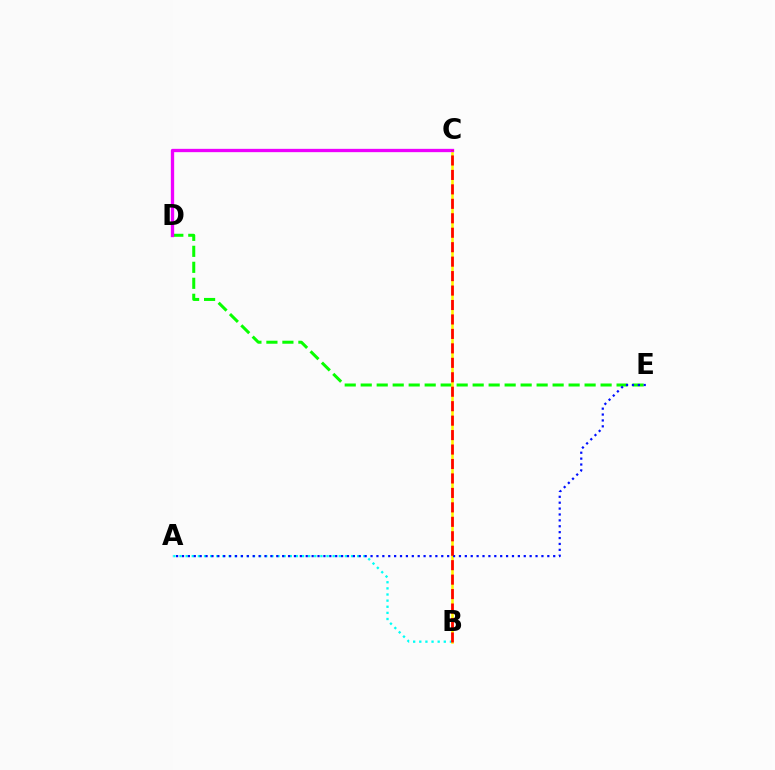{('D', 'E'): [{'color': '#08ff00', 'line_style': 'dashed', 'thickness': 2.17}], ('A', 'B'): [{'color': '#00fff6', 'line_style': 'dotted', 'thickness': 1.66}], ('B', 'C'): [{'color': '#fcf500', 'line_style': 'solid', 'thickness': 1.84}, {'color': '#ff0000', 'line_style': 'dashed', 'thickness': 1.96}], ('A', 'E'): [{'color': '#0010ff', 'line_style': 'dotted', 'thickness': 1.6}], ('C', 'D'): [{'color': '#ee00ff', 'line_style': 'solid', 'thickness': 2.39}]}